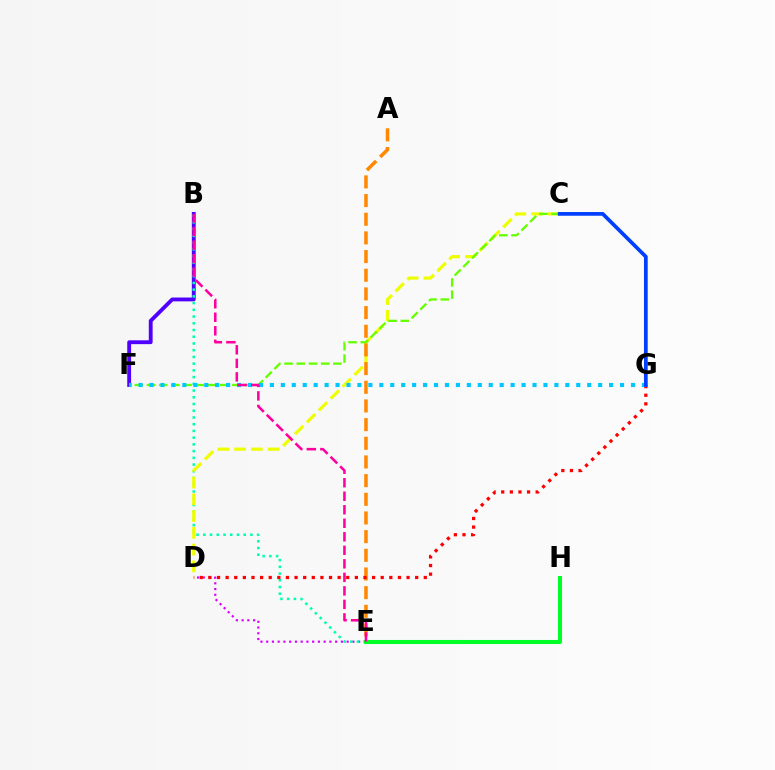{('D', 'E'): [{'color': '#d600ff', 'line_style': 'dotted', 'thickness': 1.56}], ('B', 'F'): [{'color': '#4f00ff', 'line_style': 'solid', 'thickness': 2.77}], ('B', 'E'): [{'color': '#00ffaf', 'line_style': 'dotted', 'thickness': 1.83}, {'color': '#ff00a0', 'line_style': 'dashed', 'thickness': 1.84}], ('C', 'D'): [{'color': '#eeff00', 'line_style': 'dashed', 'thickness': 2.28}], ('C', 'F'): [{'color': '#66ff00', 'line_style': 'dashed', 'thickness': 1.66}], ('E', 'H'): [{'color': '#00ff27', 'line_style': 'solid', 'thickness': 2.92}], ('A', 'E'): [{'color': '#ff8800', 'line_style': 'dashed', 'thickness': 2.54}], ('D', 'G'): [{'color': '#ff0000', 'line_style': 'dotted', 'thickness': 2.34}], ('F', 'G'): [{'color': '#00c7ff', 'line_style': 'dotted', 'thickness': 2.97}], ('C', 'G'): [{'color': '#003fff', 'line_style': 'solid', 'thickness': 2.67}]}